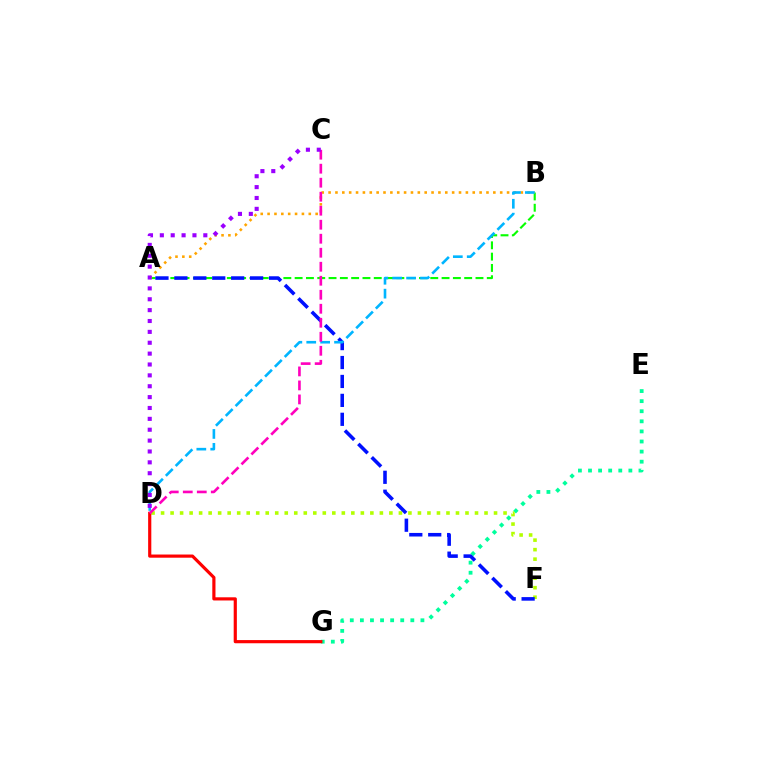{('A', 'B'): [{'color': '#08ff00', 'line_style': 'dashed', 'thickness': 1.54}, {'color': '#ffa500', 'line_style': 'dotted', 'thickness': 1.87}], ('E', 'G'): [{'color': '#00ff9d', 'line_style': 'dotted', 'thickness': 2.74}], ('D', 'F'): [{'color': '#b3ff00', 'line_style': 'dotted', 'thickness': 2.58}], ('A', 'F'): [{'color': '#0010ff', 'line_style': 'dashed', 'thickness': 2.57}], ('B', 'D'): [{'color': '#00b5ff', 'line_style': 'dashed', 'thickness': 1.89}], ('D', 'G'): [{'color': '#ff0000', 'line_style': 'solid', 'thickness': 2.29}], ('C', 'D'): [{'color': '#ff00bd', 'line_style': 'dashed', 'thickness': 1.9}, {'color': '#9b00ff', 'line_style': 'dotted', 'thickness': 2.95}]}